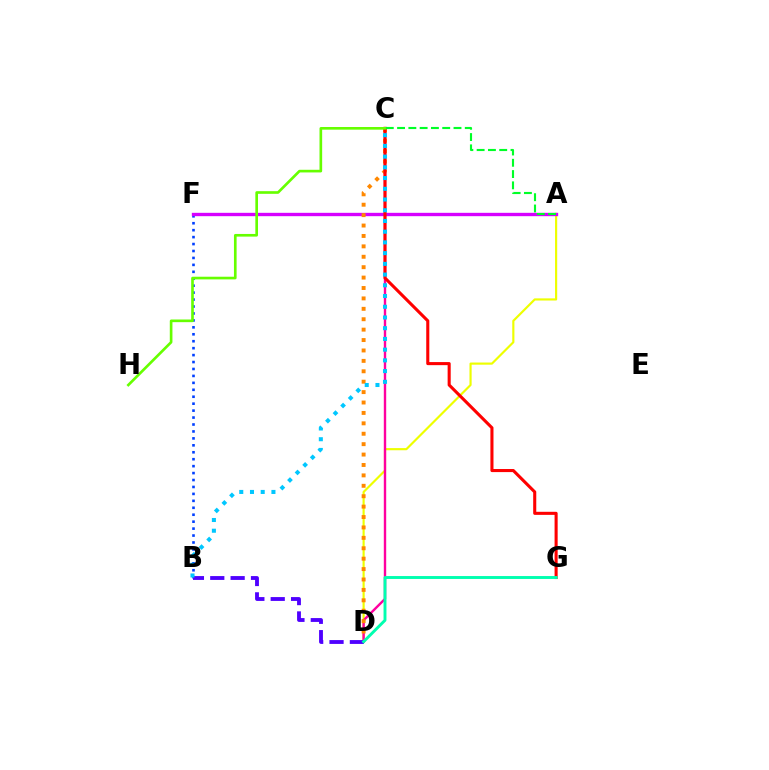{('B', 'F'): [{'color': '#003fff', 'line_style': 'dotted', 'thickness': 1.89}], ('A', 'D'): [{'color': '#eeff00', 'line_style': 'solid', 'thickness': 1.56}], ('A', 'F'): [{'color': '#d600ff', 'line_style': 'solid', 'thickness': 2.42}], ('C', 'D'): [{'color': '#ff00a0', 'line_style': 'solid', 'thickness': 1.72}, {'color': '#ff8800', 'line_style': 'dotted', 'thickness': 2.83}], ('C', 'G'): [{'color': '#ff0000', 'line_style': 'solid', 'thickness': 2.21}], ('B', 'D'): [{'color': '#4f00ff', 'line_style': 'dashed', 'thickness': 2.77}], ('C', 'H'): [{'color': '#66ff00', 'line_style': 'solid', 'thickness': 1.91}], ('A', 'C'): [{'color': '#00ff27', 'line_style': 'dashed', 'thickness': 1.53}], ('D', 'G'): [{'color': '#00ffaf', 'line_style': 'solid', 'thickness': 2.1}], ('B', 'C'): [{'color': '#00c7ff', 'line_style': 'dotted', 'thickness': 2.91}]}